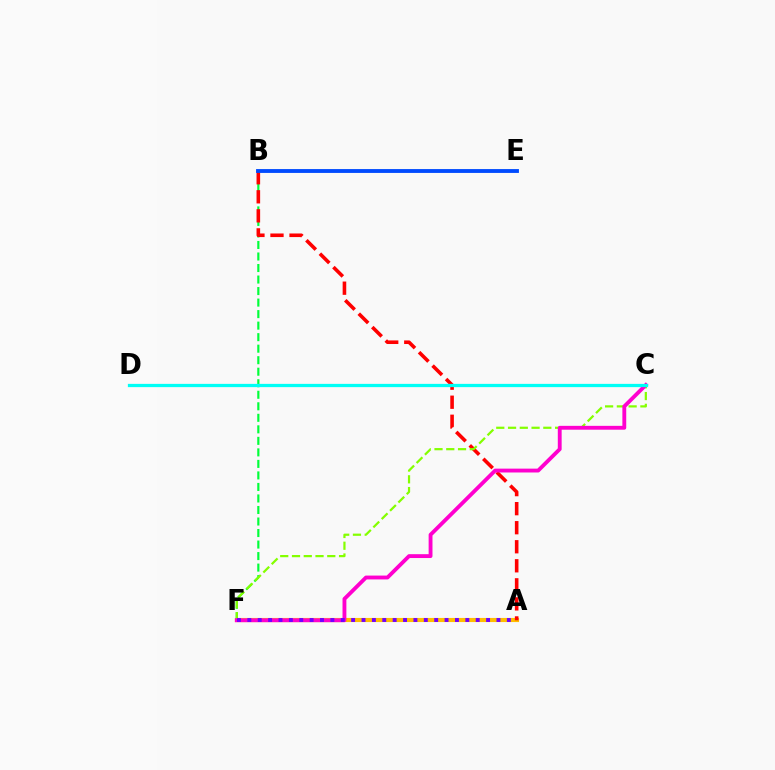{('A', 'F'): [{'color': '#ffbd00', 'line_style': 'solid', 'thickness': 2.97}, {'color': '#7200ff', 'line_style': 'dotted', 'thickness': 2.82}], ('B', 'F'): [{'color': '#00ff39', 'line_style': 'dashed', 'thickness': 1.57}], ('A', 'B'): [{'color': '#ff0000', 'line_style': 'dashed', 'thickness': 2.59}], ('C', 'F'): [{'color': '#84ff00', 'line_style': 'dashed', 'thickness': 1.6}, {'color': '#ff00cf', 'line_style': 'solid', 'thickness': 2.77}], ('C', 'D'): [{'color': '#00fff6', 'line_style': 'solid', 'thickness': 2.34}], ('B', 'E'): [{'color': '#004bff', 'line_style': 'solid', 'thickness': 2.77}]}